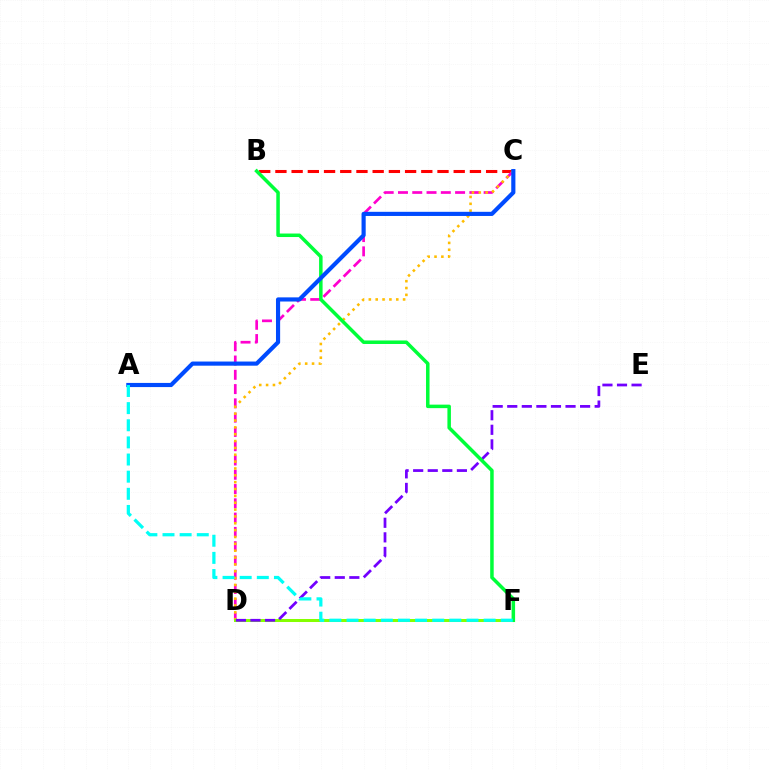{('B', 'C'): [{'color': '#ff0000', 'line_style': 'dashed', 'thickness': 2.2}], ('C', 'D'): [{'color': '#ff00cf', 'line_style': 'dashed', 'thickness': 1.94}, {'color': '#ffbd00', 'line_style': 'dotted', 'thickness': 1.86}], ('D', 'F'): [{'color': '#84ff00', 'line_style': 'solid', 'thickness': 2.17}], ('D', 'E'): [{'color': '#7200ff', 'line_style': 'dashed', 'thickness': 1.98}], ('B', 'F'): [{'color': '#00ff39', 'line_style': 'solid', 'thickness': 2.52}], ('A', 'C'): [{'color': '#004bff', 'line_style': 'solid', 'thickness': 2.99}], ('A', 'F'): [{'color': '#00fff6', 'line_style': 'dashed', 'thickness': 2.33}]}